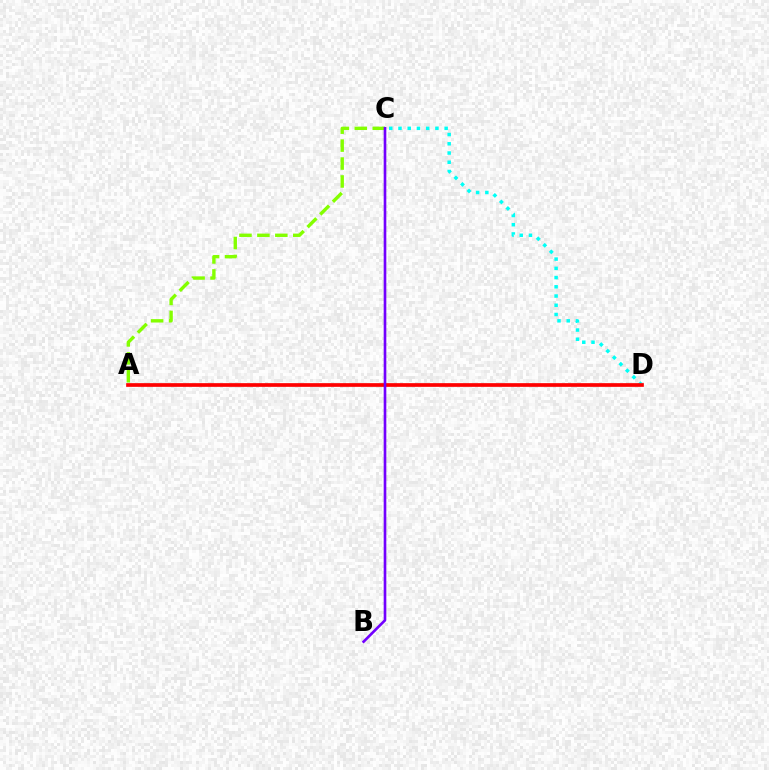{('A', 'C'): [{'color': '#84ff00', 'line_style': 'dashed', 'thickness': 2.44}], ('C', 'D'): [{'color': '#00fff6', 'line_style': 'dotted', 'thickness': 2.51}], ('A', 'D'): [{'color': '#ff0000', 'line_style': 'solid', 'thickness': 2.66}], ('B', 'C'): [{'color': '#7200ff', 'line_style': 'solid', 'thickness': 1.9}]}